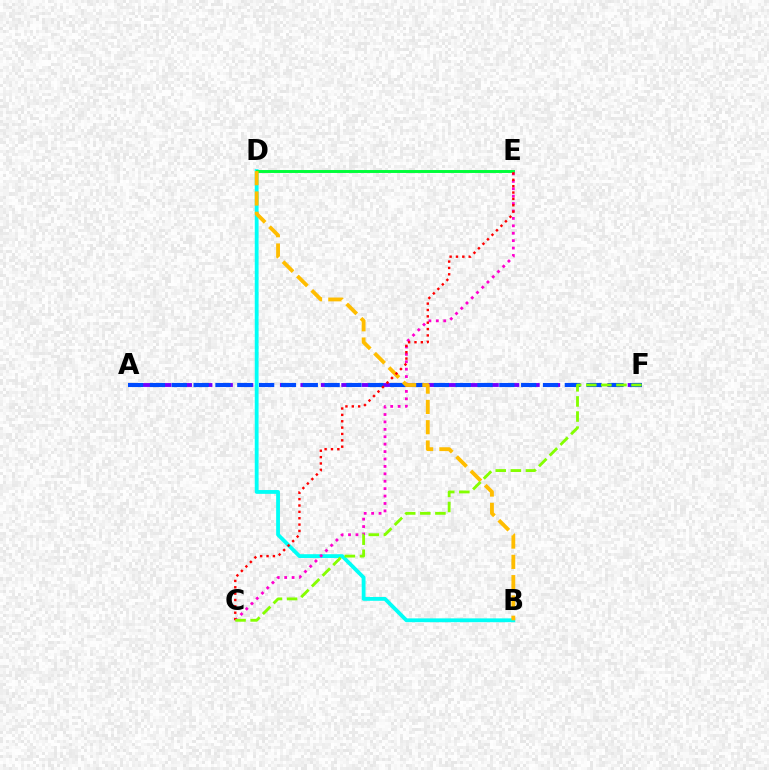{('B', 'D'): [{'color': '#00fff6', 'line_style': 'solid', 'thickness': 2.74}, {'color': '#ffbd00', 'line_style': 'dashed', 'thickness': 2.76}], ('D', 'E'): [{'color': '#00ff39', 'line_style': 'solid', 'thickness': 2.11}], ('A', 'F'): [{'color': '#7200ff', 'line_style': 'dashed', 'thickness': 2.78}, {'color': '#004bff', 'line_style': 'dashed', 'thickness': 2.97}], ('C', 'E'): [{'color': '#ff00cf', 'line_style': 'dotted', 'thickness': 2.01}, {'color': '#ff0000', 'line_style': 'dotted', 'thickness': 1.73}], ('C', 'F'): [{'color': '#84ff00', 'line_style': 'dashed', 'thickness': 2.05}]}